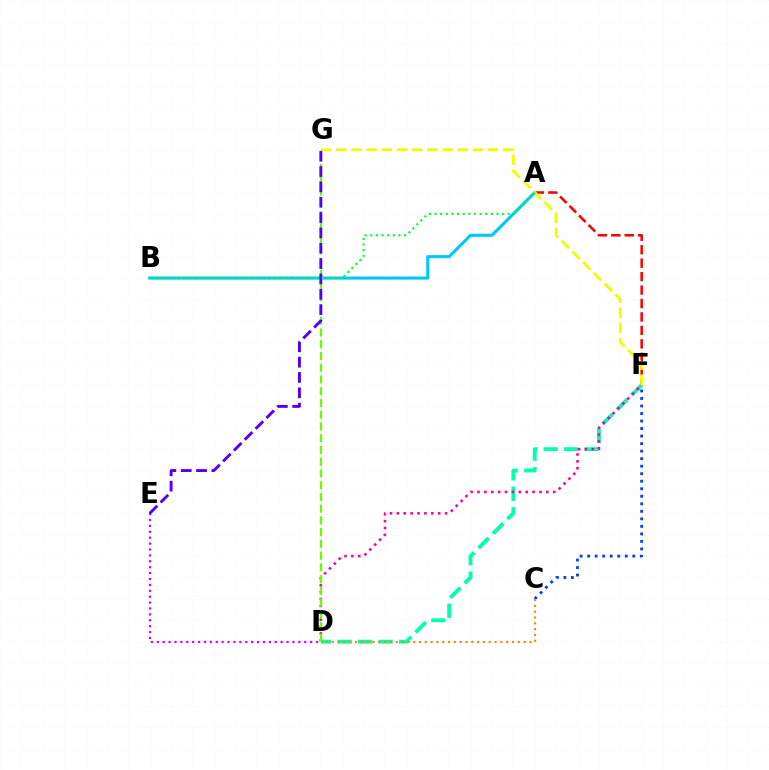{('D', 'F'): [{'color': '#00ffaf', 'line_style': 'dashed', 'thickness': 2.78}, {'color': '#ff00a0', 'line_style': 'dotted', 'thickness': 1.87}], ('C', 'F'): [{'color': '#003fff', 'line_style': 'dotted', 'thickness': 2.04}], ('A', 'F'): [{'color': '#ff0000', 'line_style': 'dashed', 'thickness': 1.83}], ('D', 'E'): [{'color': '#d600ff', 'line_style': 'dotted', 'thickness': 1.6}], ('A', 'B'): [{'color': '#00c7ff', 'line_style': 'solid', 'thickness': 2.22}, {'color': '#00ff27', 'line_style': 'dotted', 'thickness': 1.53}], ('D', 'G'): [{'color': '#66ff00', 'line_style': 'dashed', 'thickness': 1.6}], ('F', 'G'): [{'color': '#eeff00', 'line_style': 'dashed', 'thickness': 2.06}], ('E', 'G'): [{'color': '#4f00ff', 'line_style': 'dashed', 'thickness': 2.08}], ('C', 'D'): [{'color': '#ff8800', 'line_style': 'dotted', 'thickness': 1.58}]}